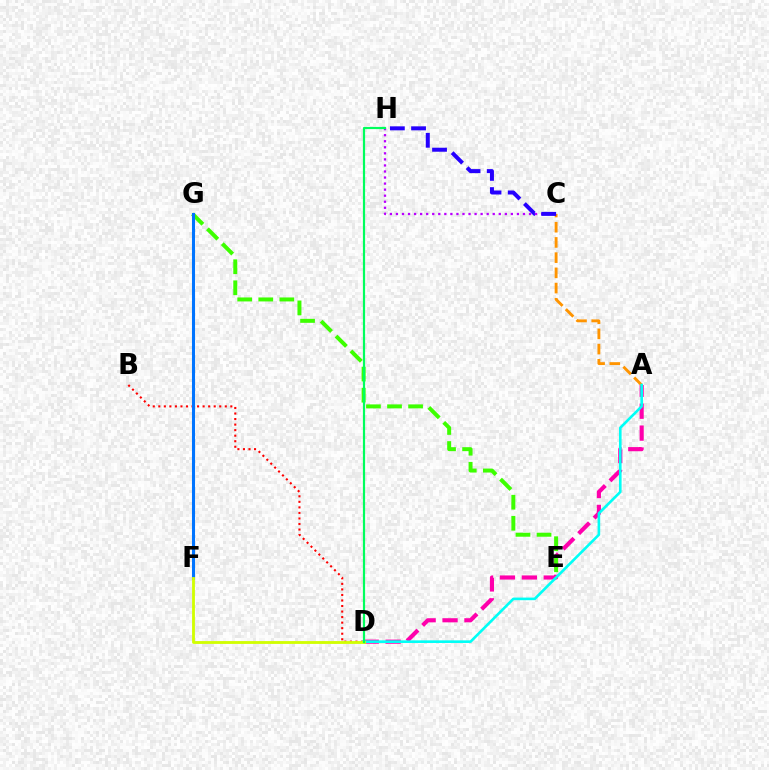{('C', 'H'): [{'color': '#b900ff', 'line_style': 'dotted', 'thickness': 1.64}, {'color': '#2500ff', 'line_style': 'dashed', 'thickness': 2.88}], ('A', 'D'): [{'color': '#ff00ac', 'line_style': 'dashed', 'thickness': 2.98}, {'color': '#00fff6', 'line_style': 'solid', 'thickness': 1.89}], ('E', 'G'): [{'color': '#3dff00', 'line_style': 'dashed', 'thickness': 2.86}], ('B', 'D'): [{'color': '#ff0000', 'line_style': 'dotted', 'thickness': 1.51}], ('A', 'C'): [{'color': '#ff9400', 'line_style': 'dashed', 'thickness': 2.07}], ('F', 'G'): [{'color': '#0074ff', 'line_style': 'solid', 'thickness': 2.2}], ('D', 'F'): [{'color': '#d1ff00', 'line_style': 'solid', 'thickness': 2.03}], ('D', 'H'): [{'color': '#00ff5c', 'line_style': 'solid', 'thickness': 1.58}]}